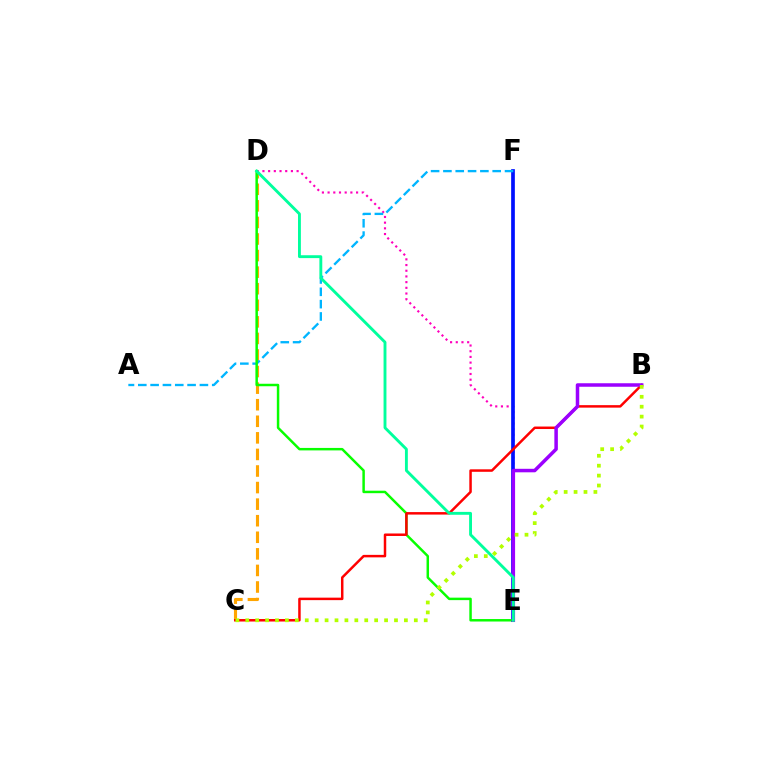{('D', 'E'): [{'color': '#ff00bd', 'line_style': 'dotted', 'thickness': 1.55}, {'color': '#08ff00', 'line_style': 'solid', 'thickness': 1.78}, {'color': '#00ff9d', 'line_style': 'solid', 'thickness': 2.07}], ('C', 'D'): [{'color': '#ffa500', 'line_style': 'dashed', 'thickness': 2.25}], ('E', 'F'): [{'color': '#0010ff', 'line_style': 'solid', 'thickness': 2.66}], ('A', 'F'): [{'color': '#00b5ff', 'line_style': 'dashed', 'thickness': 1.67}], ('B', 'C'): [{'color': '#ff0000', 'line_style': 'solid', 'thickness': 1.79}, {'color': '#b3ff00', 'line_style': 'dotted', 'thickness': 2.69}], ('B', 'E'): [{'color': '#9b00ff', 'line_style': 'solid', 'thickness': 2.53}]}